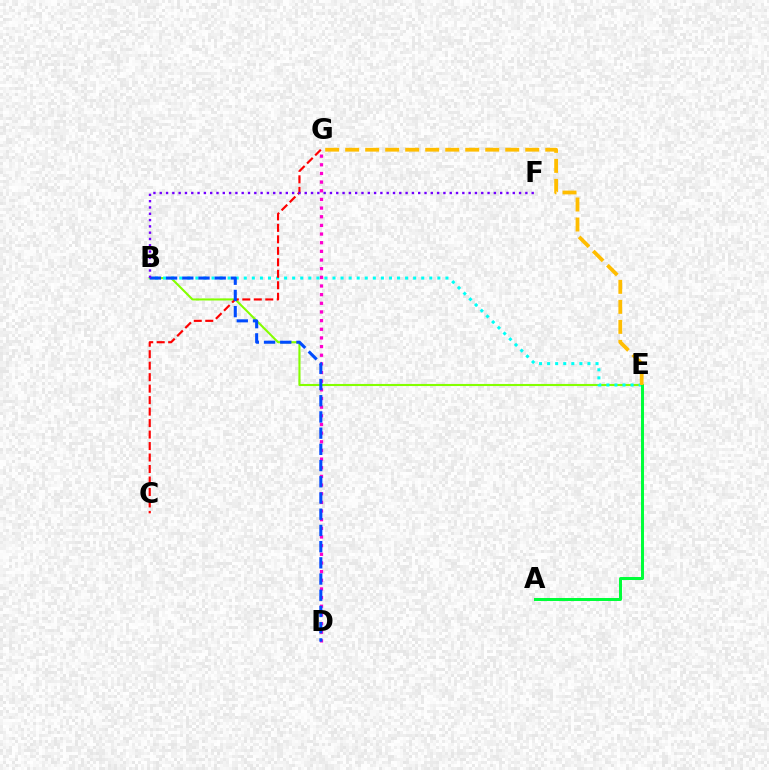{('D', 'G'): [{'color': '#ff00cf', 'line_style': 'dotted', 'thickness': 2.35}], ('B', 'E'): [{'color': '#84ff00', 'line_style': 'solid', 'thickness': 1.51}, {'color': '#00fff6', 'line_style': 'dotted', 'thickness': 2.19}], ('A', 'E'): [{'color': '#00ff39', 'line_style': 'solid', 'thickness': 2.17}], ('C', 'G'): [{'color': '#ff0000', 'line_style': 'dashed', 'thickness': 1.56}], ('B', 'D'): [{'color': '#004bff', 'line_style': 'dashed', 'thickness': 2.2}], ('E', 'G'): [{'color': '#ffbd00', 'line_style': 'dashed', 'thickness': 2.72}], ('B', 'F'): [{'color': '#7200ff', 'line_style': 'dotted', 'thickness': 1.71}]}